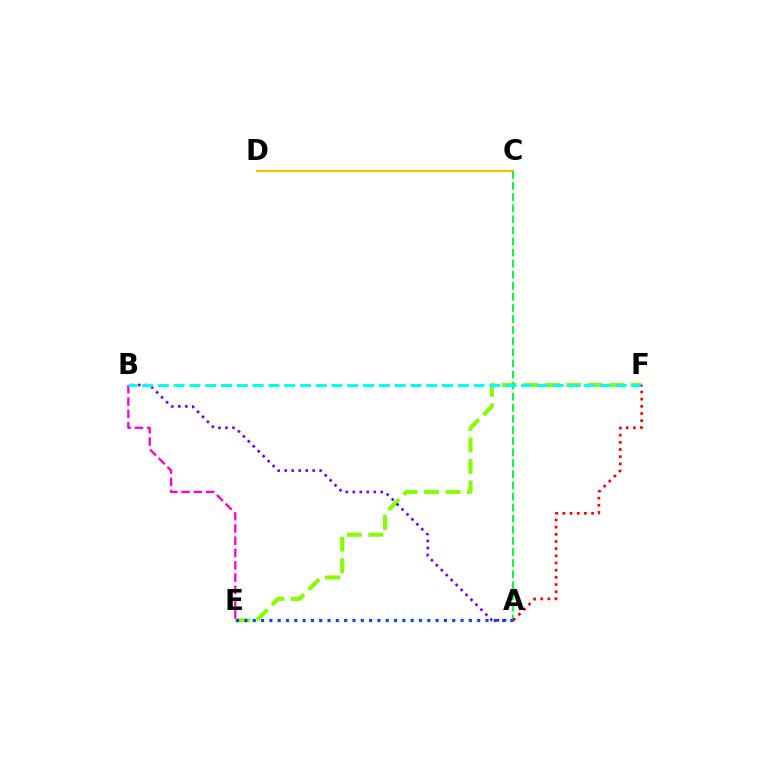{('E', 'F'): [{'color': '#84ff00', 'line_style': 'dashed', 'thickness': 2.92}], ('C', 'D'): [{'color': '#ffbd00', 'line_style': 'solid', 'thickness': 1.59}], ('A', 'C'): [{'color': '#00ff39', 'line_style': 'dashed', 'thickness': 1.51}], ('A', 'B'): [{'color': '#7200ff', 'line_style': 'dotted', 'thickness': 1.9}], ('B', 'E'): [{'color': '#ff00cf', 'line_style': 'dashed', 'thickness': 1.67}], ('B', 'F'): [{'color': '#00fff6', 'line_style': 'dashed', 'thickness': 2.14}], ('A', 'E'): [{'color': '#004bff', 'line_style': 'dotted', 'thickness': 2.26}], ('A', 'F'): [{'color': '#ff0000', 'line_style': 'dotted', 'thickness': 1.95}]}